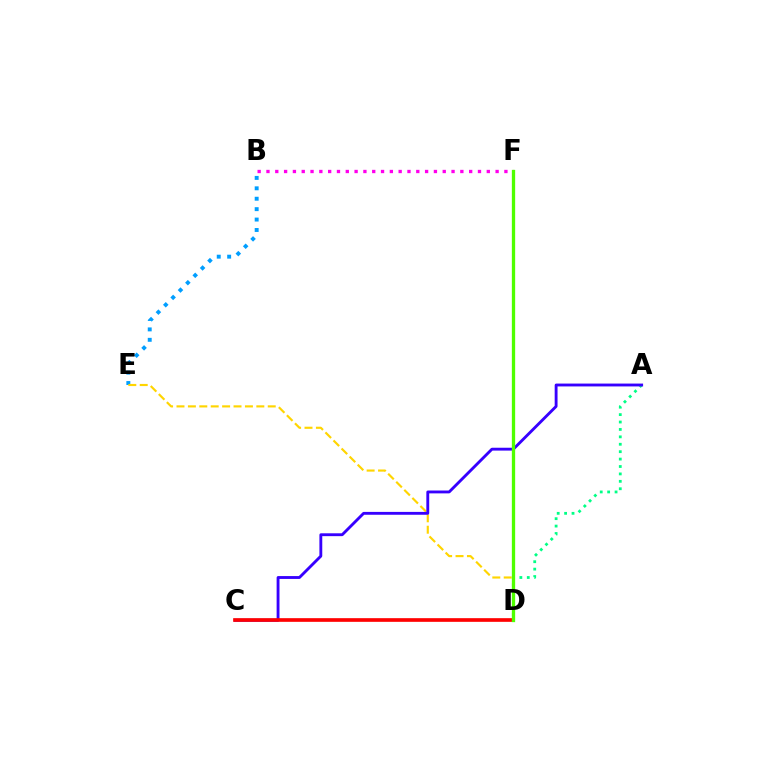{('A', 'D'): [{'color': '#00ff86', 'line_style': 'dotted', 'thickness': 2.01}], ('B', 'E'): [{'color': '#009eff', 'line_style': 'dotted', 'thickness': 2.83}], ('D', 'E'): [{'color': '#ffd500', 'line_style': 'dashed', 'thickness': 1.55}], ('A', 'C'): [{'color': '#3700ff', 'line_style': 'solid', 'thickness': 2.06}], ('C', 'D'): [{'color': '#ff0000', 'line_style': 'solid', 'thickness': 2.64}], ('B', 'F'): [{'color': '#ff00ed', 'line_style': 'dotted', 'thickness': 2.39}], ('D', 'F'): [{'color': '#4fff00', 'line_style': 'solid', 'thickness': 2.38}]}